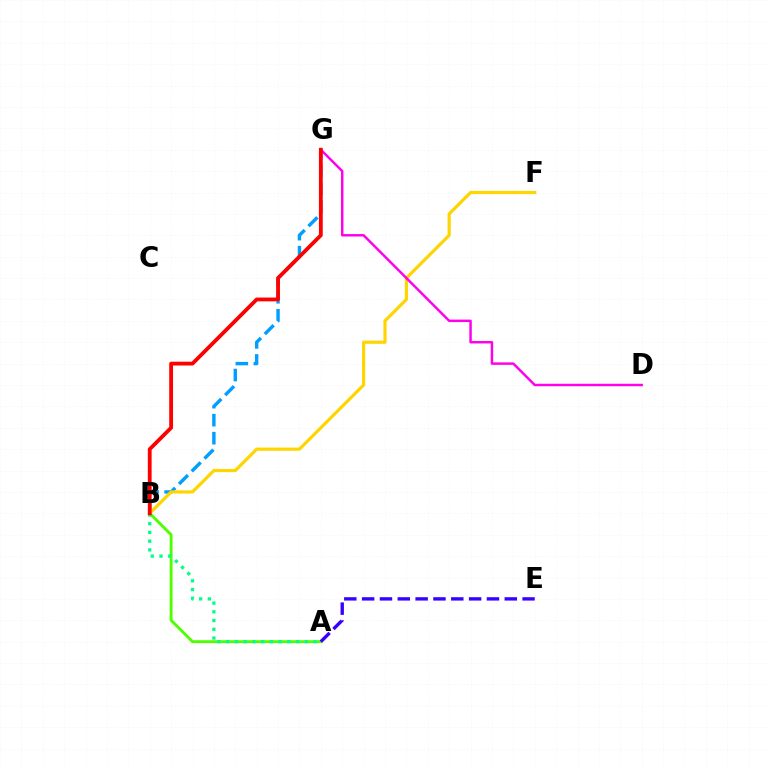{('B', 'G'): [{'color': '#009eff', 'line_style': 'dashed', 'thickness': 2.45}, {'color': '#ff0000', 'line_style': 'solid', 'thickness': 2.74}], ('A', 'B'): [{'color': '#4fff00', 'line_style': 'solid', 'thickness': 2.07}, {'color': '#00ff86', 'line_style': 'dotted', 'thickness': 2.37}], ('A', 'E'): [{'color': '#3700ff', 'line_style': 'dashed', 'thickness': 2.42}], ('B', 'F'): [{'color': '#ffd500', 'line_style': 'solid', 'thickness': 2.29}], ('D', 'G'): [{'color': '#ff00ed', 'line_style': 'solid', 'thickness': 1.77}]}